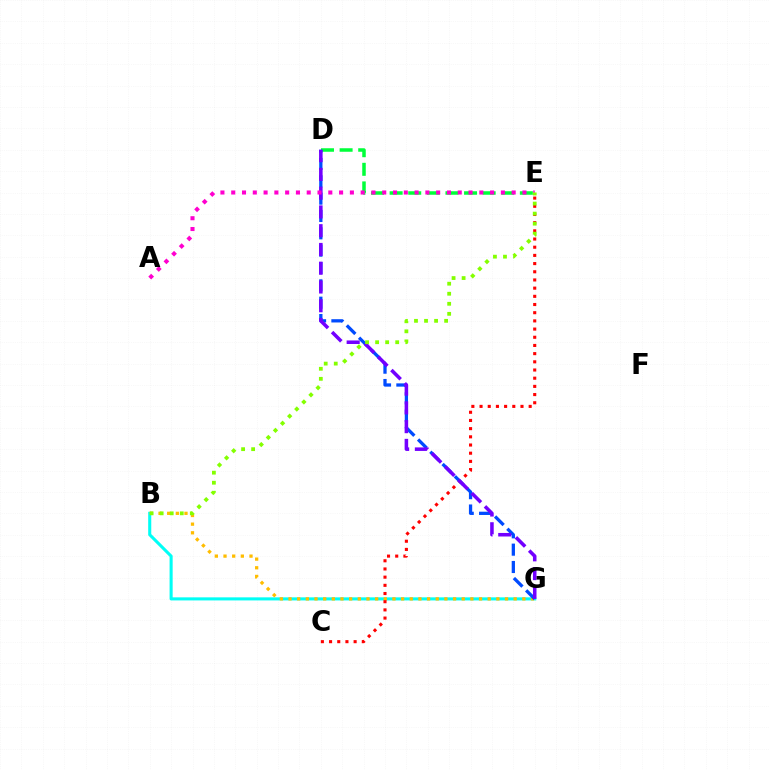{('B', 'G'): [{'color': '#00fff6', 'line_style': 'solid', 'thickness': 2.22}, {'color': '#ffbd00', 'line_style': 'dotted', 'thickness': 2.35}], ('C', 'E'): [{'color': '#ff0000', 'line_style': 'dotted', 'thickness': 2.22}], ('D', 'E'): [{'color': '#00ff39', 'line_style': 'dashed', 'thickness': 2.53}], ('D', 'G'): [{'color': '#004bff', 'line_style': 'dashed', 'thickness': 2.36}, {'color': '#7200ff', 'line_style': 'dashed', 'thickness': 2.55}], ('A', 'E'): [{'color': '#ff00cf', 'line_style': 'dotted', 'thickness': 2.93}], ('B', 'E'): [{'color': '#84ff00', 'line_style': 'dotted', 'thickness': 2.73}]}